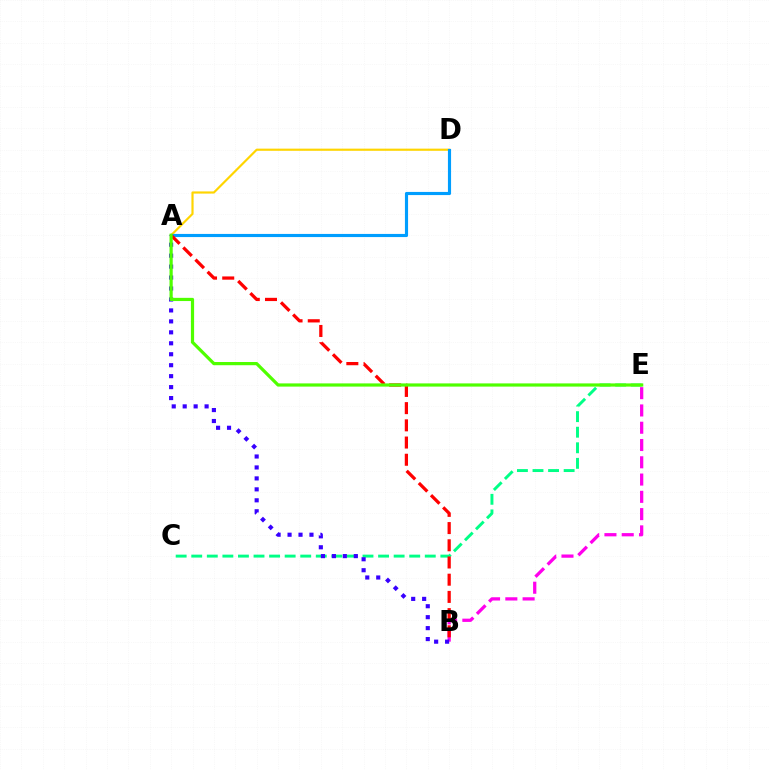{('C', 'E'): [{'color': '#00ff86', 'line_style': 'dashed', 'thickness': 2.12}], ('A', 'D'): [{'color': '#ffd500', 'line_style': 'solid', 'thickness': 1.56}, {'color': '#009eff', 'line_style': 'solid', 'thickness': 2.26}], ('B', 'E'): [{'color': '#ff00ed', 'line_style': 'dashed', 'thickness': 2.35}], ('A', 'B'): [{'color': '#ff0000', 'line_style': 'dashed', 'thickness': 2.34}, {'color': '#3700ff', 'line_style': 'dotted', 'thickness': 2.98}], ('A', 'E'): [{'color': '#4fff00', 'line_style': 'solid', 'thickness': 2.31}]}